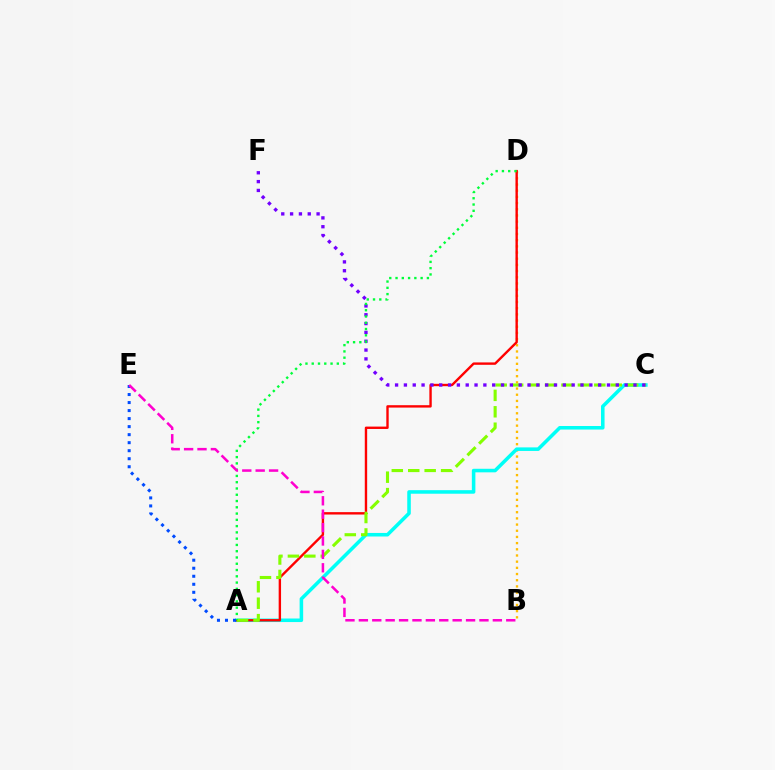{('B', 'D'): [{'color': '#ffbd00', 'line_style': 'dotted', 'thickness': 1.68}], ('A', 'C'): [{'color': '#00fff6', 'line_style': 'solid', 'thickness': 2.56}, {'color': '#84ff00', 'line_style': 'dashed', 'thickness': 2.23}], ('A', 'D'): [{'color': '#ff0000', 'line_style': 'solid', 'thickness': 1.72}, {'color': '#00ff39', 'line_style': 'dotted', 'thickness': 1.7}], ('C', 'F'): [{'color': '#7200ff', 'line_style': 'dotted', 'thickness': 2.4}], ('A', 'E'): [{'color': '#004bff', 'line_style': 'dotted', 'thickness': 2.18}], ('B', 'E'): [{'color': '#ff00cf', 'line_style': 'dashed', 'thickness': 1.82}]}